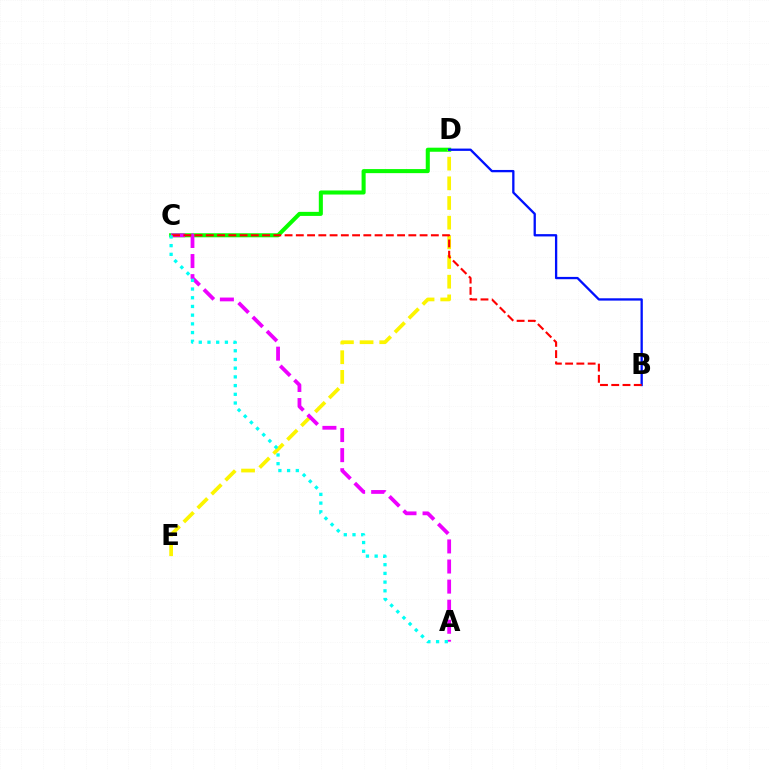{('C', 'D'): [{'color': '#08ff00', 'line_style': 'solid', 'thickness': 2.92}], ('D', 'E'): [{'color': '#fcf500', 'line_style': 'dashed', 'thickness': 2.67}], ('B', 'D'): [{'color': '#0010ff', 'line_style': 'solid', 'thickness': 1.66}], ('A', 'C'): [{'color': '#ee00ff', 'line_style': 'dashed', 'thickness': 2.73}, {'color': '#00fff6', 'line_style': 'dotted', 'thickness': 2.37}], ('B', 'C'): [{'color': '#ff0000', 'line_style': 'dashed', 'thickness': 1.53}]}